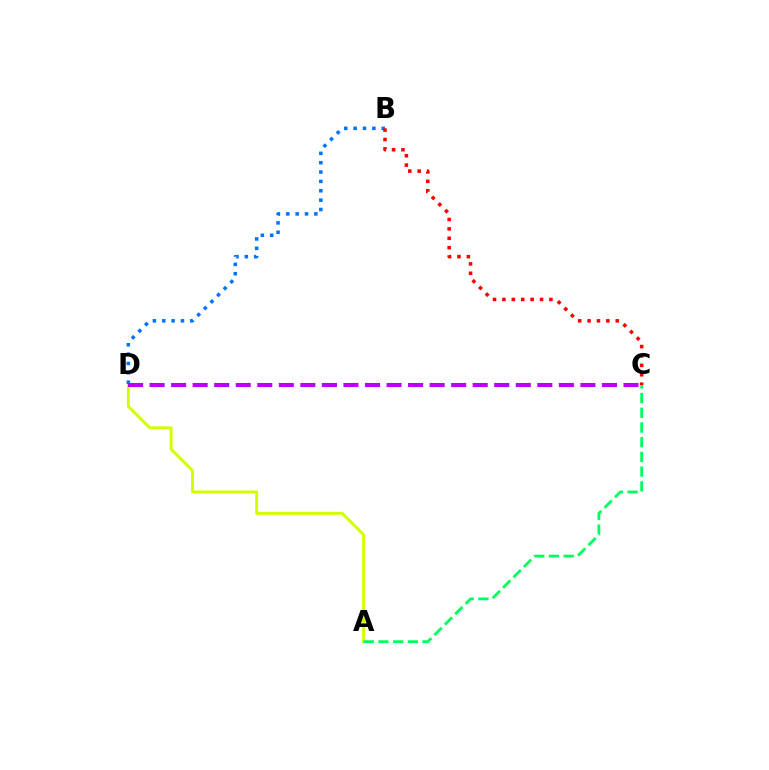{('A', 'D'): [{'color': '#d1ff00', 'line_style': 'solid', 'thickness': 2.13}], ('A', 'C'): [{'color': '#00ff5c', 'line_style': 'dashed', 'thickness': 2.0}], ('B', 'D'): [{'color': '#0074ff', 'line_style': 'dotted', 'thickness': 2.54}], ('C', 'D'): [{'color': '#b900ff', 'line_style': 'dashed', 'thickness': 2.93}], ('B', 'C'): [{'color': '#ff0000', 'line_style': 'dotted', 'thickness': 2.55}]}